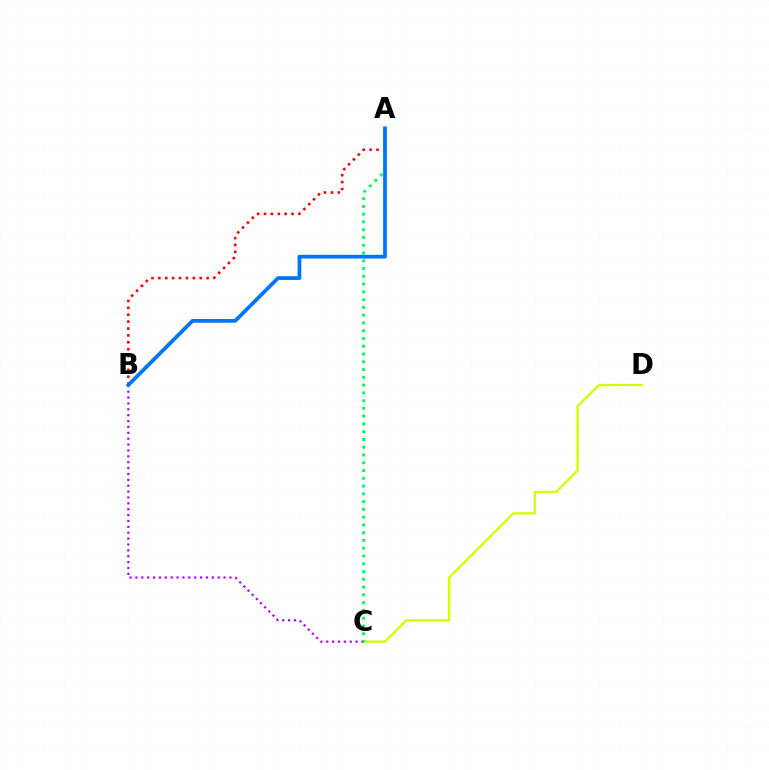{('A', 'B'): [{'color': '#ff0000', 'line_style': 'dotted', 'thickness': 1.87}, {'color': '#0074ff', 'line_style': 'solid', 'thickness': 2.69}], ('C', 'D'): [{'color': '#d1ff00', 'line_style': 'solid', 'thickness': 1.65}], ('B', 'C'): [{'color': '#b900ff', 'line_style': 'dotted', 'thickness': 1.6}], ('A', 'C'): [{'color': '#00ff5c', 'line_style': 'dotted', 'thickness': 2.11}]}